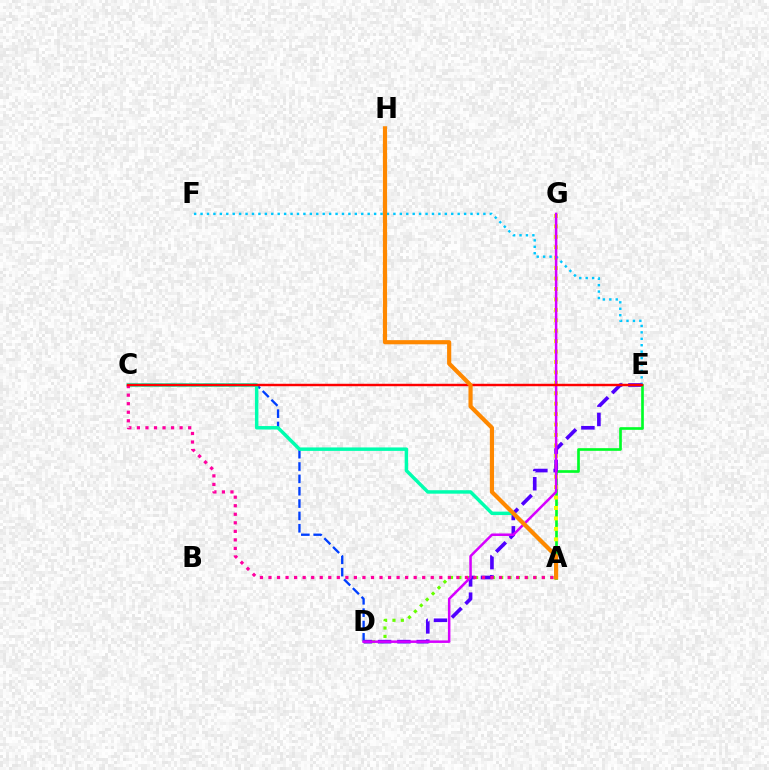{('A', 'E'): [{'color': '#00ff27', 'line_style': 'solid', 'thickness': 1.92}], ('A', 'G'): [{'color': '#eeff00', 'line_style': 'dotted', 'thickness': 2.83}], ('E', 'F'): [{'color': '#00c7ff', 'line_style': 'dotted', 'thickness': 1.75}], ('C', 'D'): [{'color': '#003fff', 'line_style': 'dashed', 'thickness': 1.68}], ('A', 'D'): [{'color': '#66ff00', 'line_style': 'dotted', 'thickness': 2.27}], ('D', 'E'): [{'color': '#4f00ff', 'line_style': 'dashed', 'thickness': 2.62}], ('A', 'C'): [{'color': '#00ffaf', 'line_style': 'solid', 'thickness': 2.49}, {'color': '#ff00a0', 'line_style': 'dotted', 'thickness': 2.32}], ('D', 'G'): [{'color': '#d600ff', 'line_style': 'solid', 'thickness': 1.81}], ('C', 'E'): [{'color': '#ff0000', 'line_style': 'solid', 'thickness': 1.75}], ('A', 'H'): [{'color': '#ff8800', 'line_style': 'solid', 'thickness': 2.99}]}